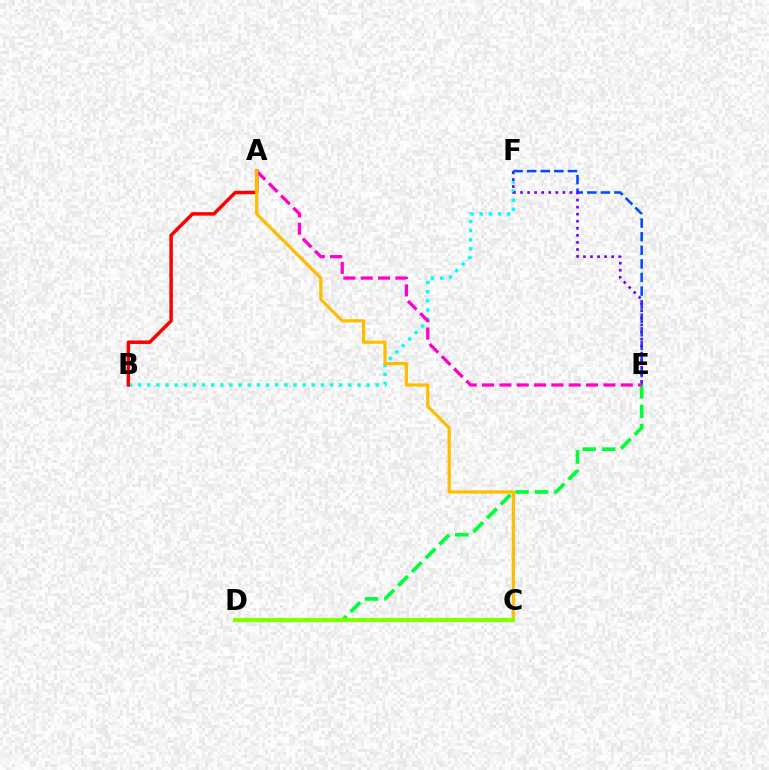{('E', 'F'): [{'color': '#004bff', 'line_style': 'dashed', 'thickness': 1.85}, {'color': '#7200ff', 'line_style': 'dotted', 'thickness': 1.92}], ('B', 'F'): [{'color': '#00fff6', 'line_style': 'dotted', 'thickness': 2.48}], ('A', 'B'): [{'color': '#ff0000', 'line_style': 'solid', 'thickness': 2.5}], ('D', 'E'): [{'color': '#00ff39', 'line_style': 'dashed', 'thickness': 2.65}], ('A', 'E'): [{'color': '#ff00cf', 'line_style': 'dashed', 'thickness': 2.35}], ('A', 'C'): [{'color': '#ffbd00', 'line_style': 'solid', 'thickness': 2.32}], ('C', 'D'): [{'color': '#84ff00', 'line_style': 'solid', 'thickness': 2.96}]}